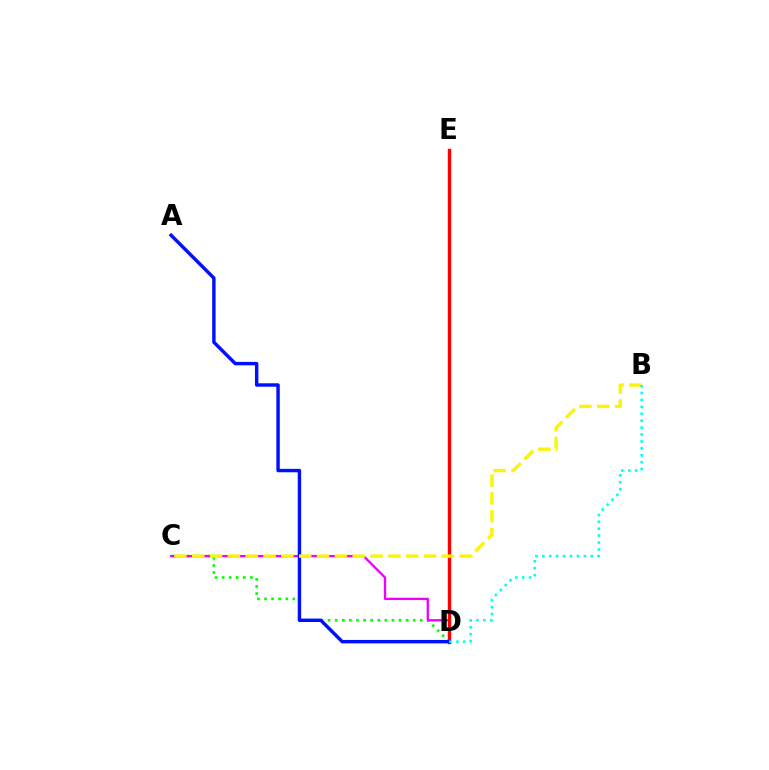{('C', 'D'): [{'color': '#08ff00', 'line_style': 'dotted', 'thickness': 1.93}, {'color': '#ee00ff', 'line_style': 'solid', 'thickness': 1.68}], ('D', 'E'): [{'color': '#ff0000', 'line_style': 'solid', 'thickness': 2.44}], ('A', 'D'): [{'color': '#0010ff', 'line_style': 'solid', 'thickness': 2.47}], ('B', 'C'): [{'color': '#fcf500', 'line_style': 'dashed', 'thickness': 2.42}], ('B', 'D'): [{'color': '#00fff6', 'line_style': 'dotted', 'thickness': 1.88}]}